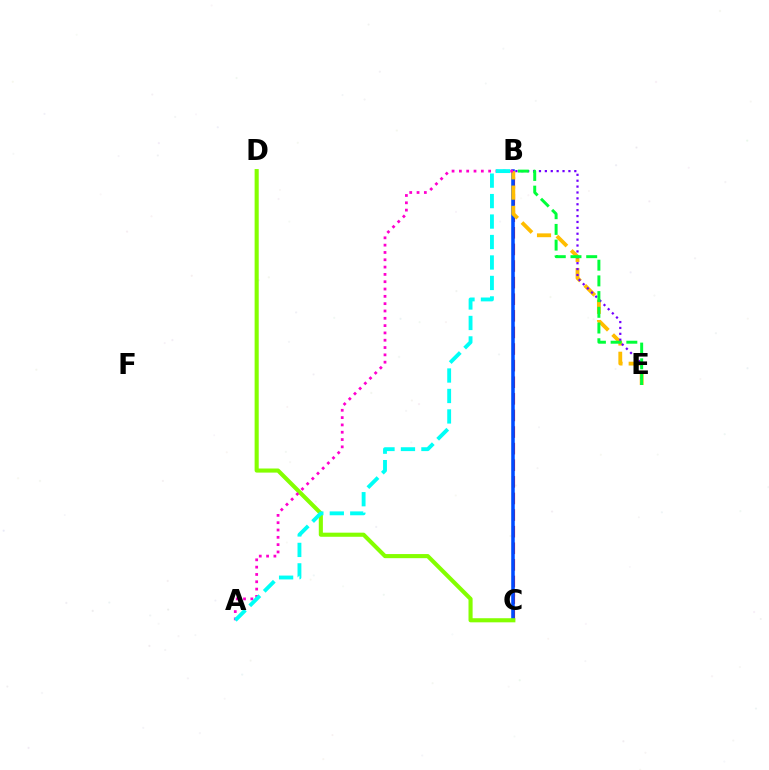{('B', 'C'): [{'color': '#ff0000', 'line_style': 'dashed', 'thickness': 2.26}, {'color': '#004bff', 'line_style': 'solid', 'thickness': 2.55}], ('B', 'E'): [{'color': '#ffbd00', 'line_style': 'dashed', 'thickness': 2.75}, {'color': '#7200ff', 'line_style': 'dotted', 'thickness': 1.6}, {'color': '#00ff39', 'line_style': 'dashed', 'thickness': 2.13}], ('C', 'D'): [{'color': '#84ff00', 'line_style': 'solid', 'thickness': 2.95}], ('A', 'B'): [{'color': '#ff00cf', 'line_style': 'dotted', 'thickness': 1.99}, {'color': '#00fff6', 'line_style': 'dashed', 'thickness': 2.78}]}